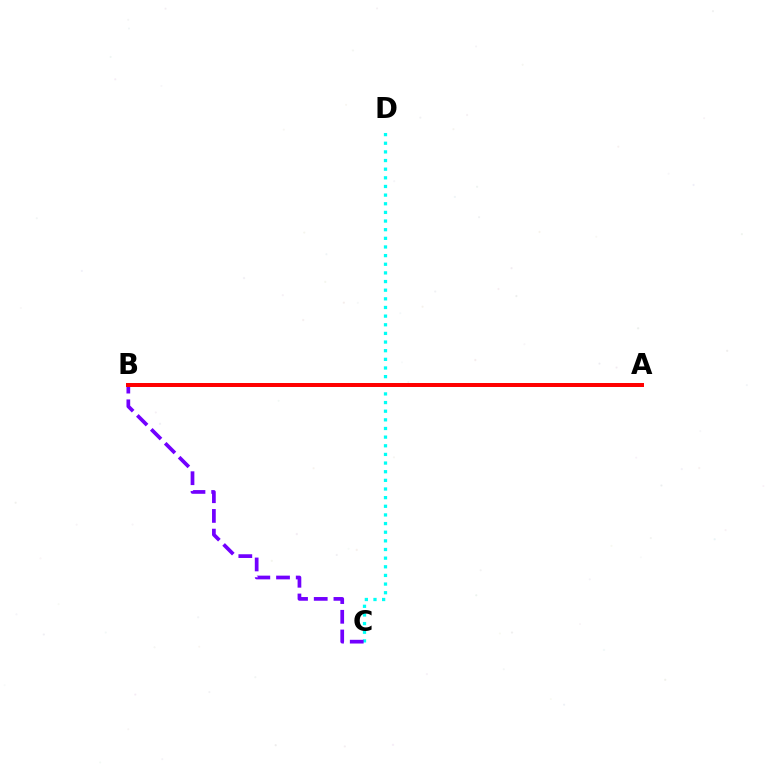{('C', 'D'): [{'color': '#00fff6', 'line_style': 'dotted', 'thickness': 2.35}], ('B', 'C'): [{'color': '#7200ff', 'line_style': 'dashed', 'thickness': 2.68}], ('A', 'B'): [{'color': '#84ff00', 'line_style': 'dotted', 'thickness': 2.76}, {'color': '#ff0000', 'line_style': 'solid', 'thickness': 2.86}]}